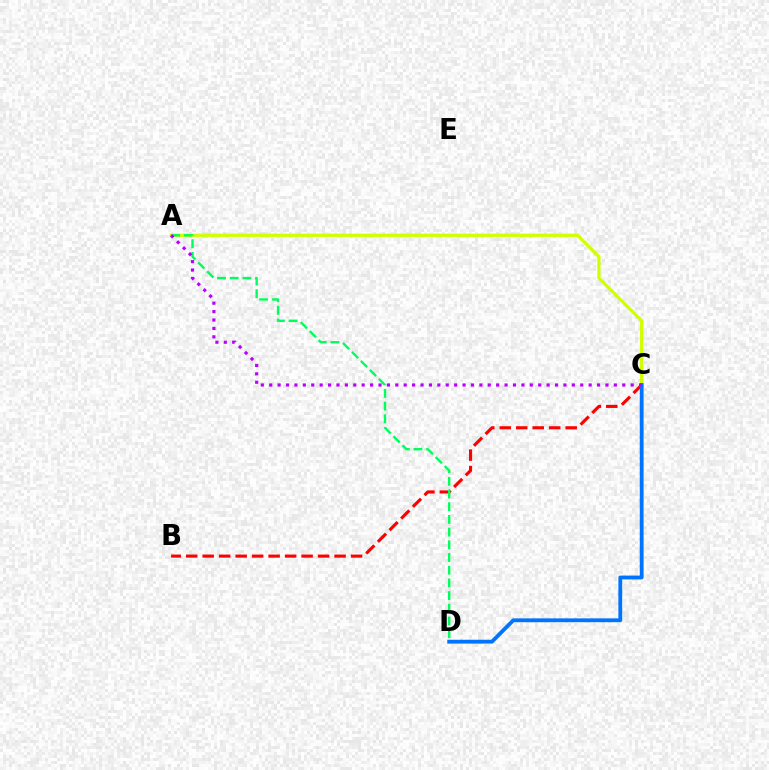{('A', 'C'): [{'color': '#d1ff00', 'line_style': 'solid', 'thickness': 2.34}, {'color': '#b900ff', 'line_style': 'dotted', 'thickness': 2.28}], ('B', 'C'): [{'color': '#ff0000', 'line_style': 'dashed', 'thickness': 2.24}], ('A', 'D'): [{'color': '#00ff5c', 'line_style': 'dashed', 'thickness': 1.73}], ('C', 'D'): [{'color': '#0074ff', 'line_style': 'solid', 'thickness': 2.75}]}